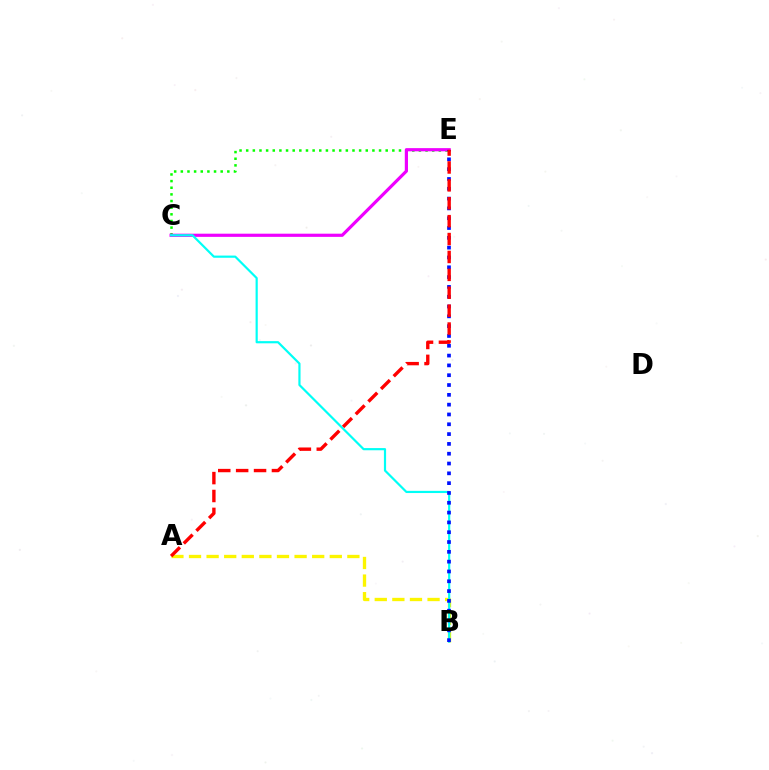{('C', 'E'): [{'color': '#08ff00', 'line_style': 'dotted', 'thickness': 1.8}, {'color': '#ee00ff', 'line_style': 'solid', 'thickness': 2.29}], ('A', 'B'): [{'color': '#fcf500', 'line_style': 'dashed', 'thickness': 2.39}], ('B', 'C'): [{'color': '#00fff6', 'line_style': 'solid', 'thickness': 1.58}], ('B', 'E'): [{'color': '#0010ff', 'line_style': 'dotted', 'thickness': 2.67}], ('A', 'E'): [{'color': '#ff0000', 'line_style': 'dashed', 'thickness': 2.43}]}